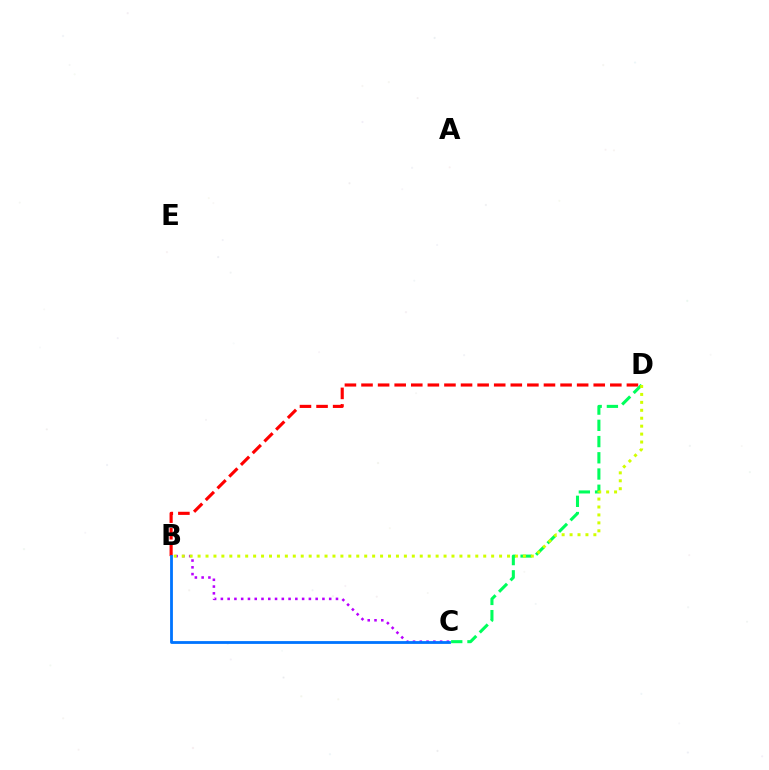{('B', 'D'): [{'color': '#ff0000', 'line_style': 'dashed', 'thickness': 2.25}, {'color': '#d1ff00', 'line_style': 'dotted', 'thickness': 2.16}], ('C', 'D'): [{'color': '#00ff5c', 'line_style': 'dashed', 'thickness': 2.2}], ('B', 'C'): [{'color': '#b900ff', 'line_style': 'dotted', 'thickness': 1.84}, {'color': '#0074ff', 'line_style': 'solid', 'thickness': 2.02}]}